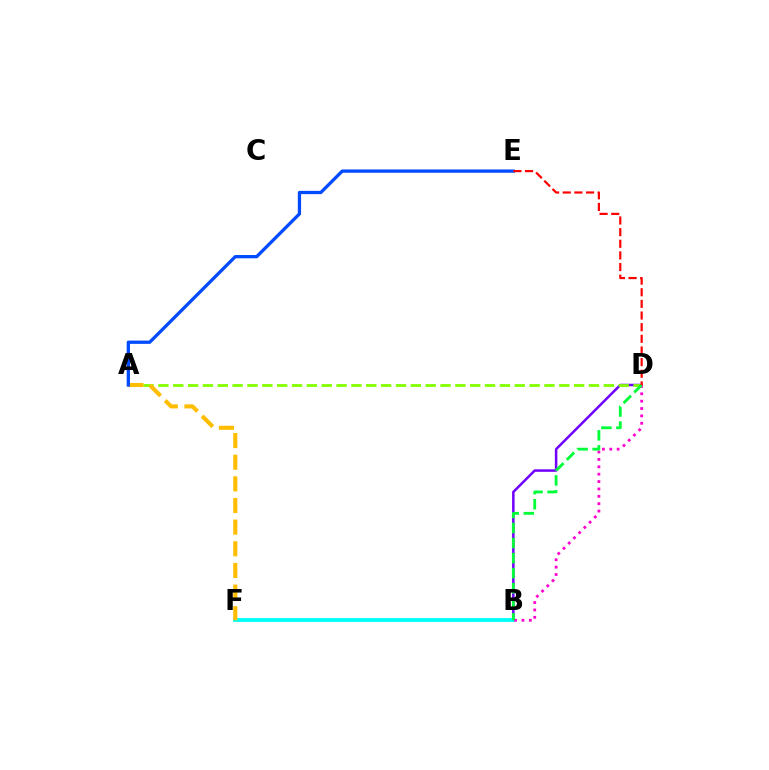{('B', 'D'): [{'color': '#7200ff', 'line_style': 'solid', 'thickness': 1.81}, {'color': '#ff00cf', 'line_style': 'dotted', 'thickness': 2.0}, {'color': '#00ff39', 'line_style': 'dashed', 'thickness': 2.05}], ('A', 'D'): [{'color': '#84ff00', 'line_style': 'dashed', 'thickness': 2.02}], ('B', 'F'): [{'color': '#00fff6', 'line_style': 'solid', 'thickness': 2.77}], ('A', 'F'): [{'color': '#ffbd00', 'line_style': 'dashed', 'thickness': 2.94}], ('A', 'E'): [{'color': '#004bff', 'line_style': 'solid', 'thickness': 2.36}], ('D', 'E'): [{'color': '#ff0000', 'line_style': 'dashed', 'thickness': 1.58}]}